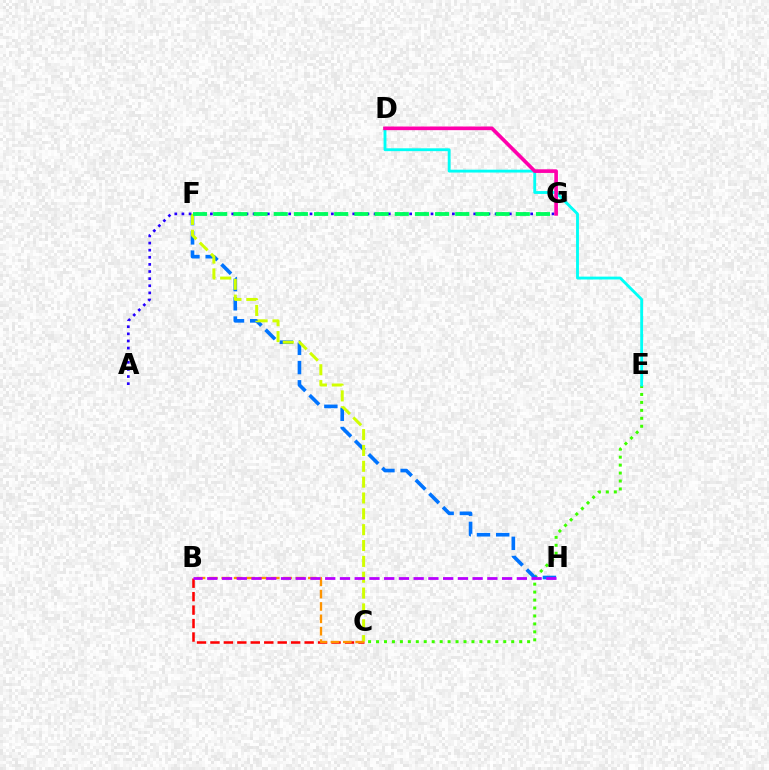{('C', 'E'): [{'color': '#3dff00', 'line_style': 'dotted', 'thickness': 2.16}], ('B', 'C'): [{'color': '#ff0000', 'line_style': 'dashed', 'thickness': 1.83}, {'color': '#ff9400', 'line_style': 'dashed', 'thickness': 1.68}], ('F', 'H'): [{'color': '#0074ff', 'line_style': 'dashed', 'thickness': 2.61}], ('C', 'F'): [{'color': '#d1ff00', 'line_style': 'dashed', 'thickness': 2.15}], ('A', 'G'): [{'color': '#2500ff', 'line_style': 'dotted', 'thickness': 1.93}], ('D', 'E'): [{'color': '#00fff6', 'line_style': 'solid', 'thickness': 2.06}], ('D', 'G'): [{'color': '#ff00ac', 'line_style': 'solid', 'thickness': 2.62}], ('B', 'H'): [{'color': '#b900ff', 'line_style': 'dashed', 'thickness': 2.0}], ('F', 'G'): [{'color': '#00ff5c', 'line_style': 'dashed', 'thickness': 2.74}]}